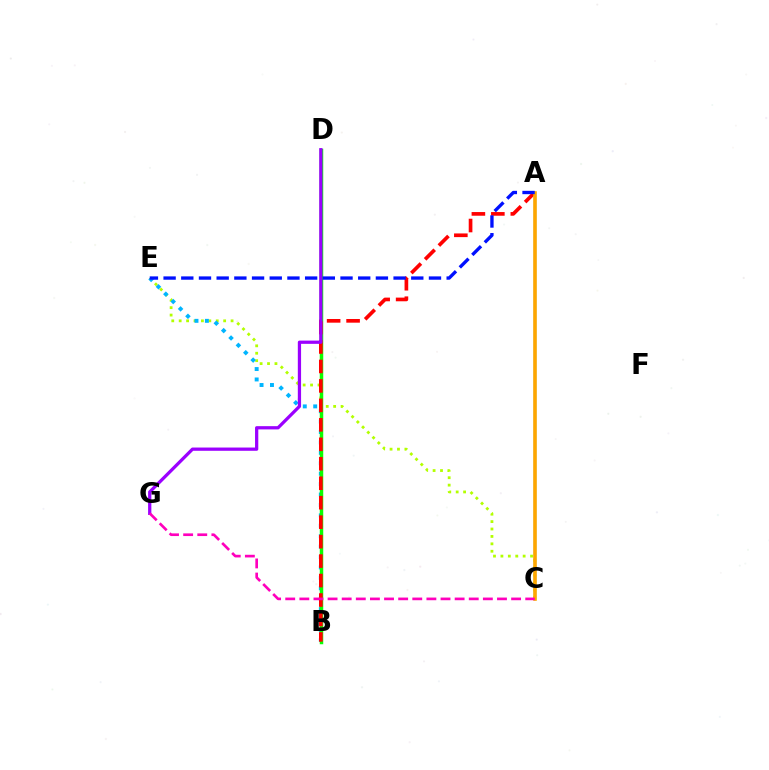{('A', 'C'): [{'color': '#00ff9d', 'line_style': 'solid', 'thickness': 1.64}, {'color': '#ffa500', 'line_style': 'solid', 'thickness': 2.58}], ('C', 'E'): [{'color': '#b3ff00', 'line_style': 'dotted', 'thickness': 2.01}], ('B', 'E'): [{'color': '#00b5ff', 'line_style': 'dotted', 'thickness': 2.83}], ('B', 'D'): [{'color': '#08ff00', 'line_style': 'solid', 'thickness': 2.51}], ('A', 'B'): [{'color': '#ff0000', 'line_style': 'dashed', 'thickness': 2.64}], ('D', 'G'): [{'color': '#9b00ff', 'line_style': 'solid', 'thickness': 2.34}], ('C', 'G'): [{'color': '#ff00bd', 'line_style': 'dashed', 'thickness': 1.92}], ('A', 'E'): [{'color': '#0010ff', 'line_style': 'dashed', 'thickness': 2.4}]}